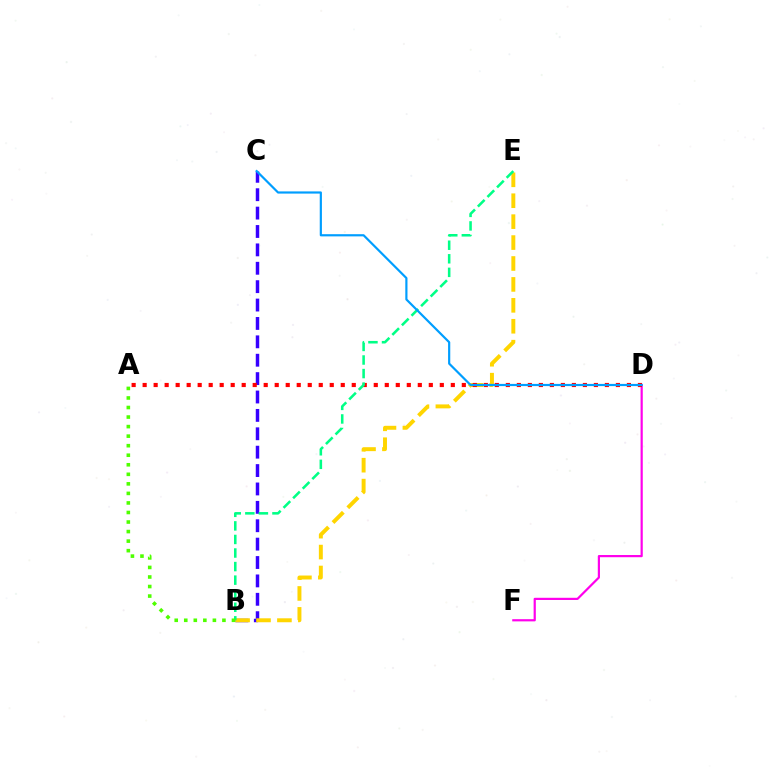{('B', 'C'): [{'color': '#3700ff', 'line_style': 'dashed', 'thickness': 2.5}], ('B', 'E'): [{'color': '#ffd500', 'line_style': 'dashed', 'thickness': 2.84}, {'color': '#00ff86', 'line_style': 'dashed', 'thickness': 1.84}], ('D', 'F'): [{'color': '#ff00ed', 'line_style': 'solid', 'thickness': 1.59}], ('A', 'D'): [{'color': '#ff0000', 'line_style': 'dotted', 'thickness': 2.99}], ('C', 'D'): [{'color': '#009eff', 'line_style': 'solid', 'thickness': 1.57}], ('A', 'B'): [{'color': '#4fff00', 'line_style': 'dotted', 'thickness': 2.59}]}